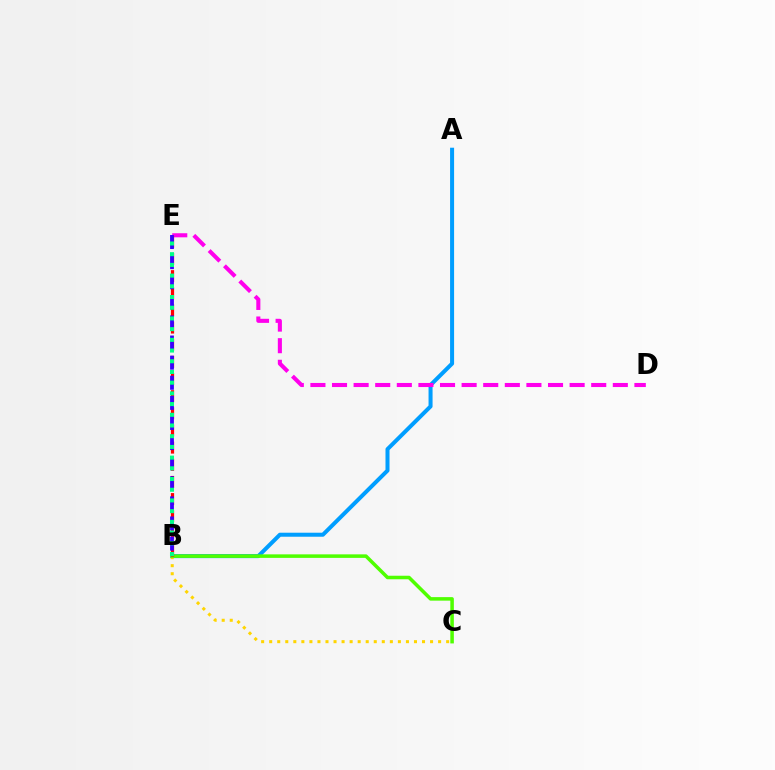{('A', 'B'): [{'color': '#009eff', 'line_style': 'solid', 'thickness': 2.89}], ('D', 'E'): [{'color': '#ff00ed', 'line_style': 'dashed', 'thickness': 2.93}], ('B', 'C'): [{'color': '#ffd500', 'line_style': 'dotted', 'thickness': 2.19}, {'color': '#4fff00', 'line_style': 'solid', 'thickness': 2.54}], ('B', 'E'): [{'color': '#ff0000', 'line_style': 'dashed', 'thickness': 2.33}, {'color': '#3700ff', 'line_style': 'dashed', 'thickness': 2.73}, {'color': '#00ff86', 'line_style': 'dotted', 'thickness': 2.91}]}